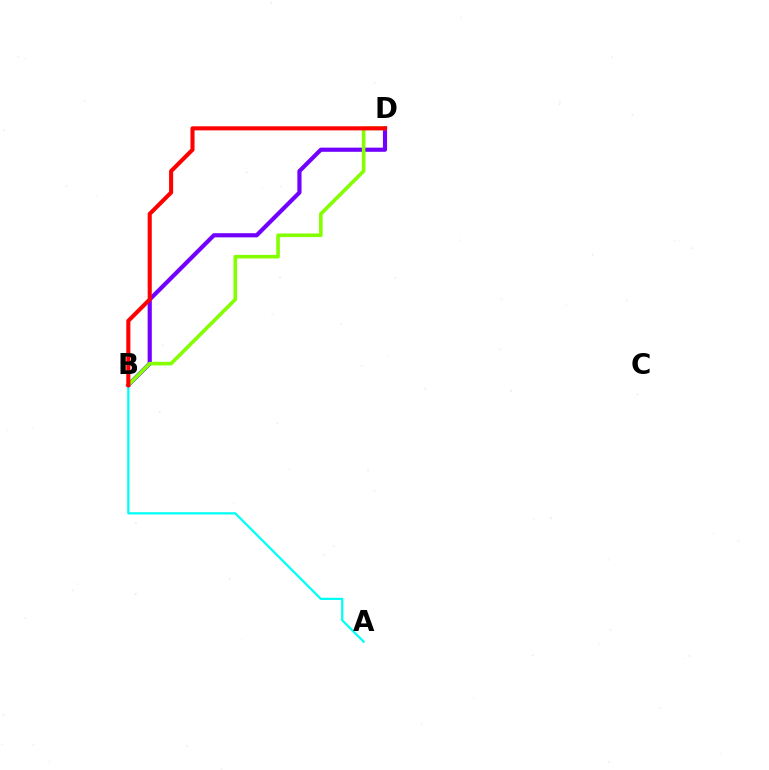{('A', 'B'): [{'color': '#00fff6', 'line_style': 'solid', 'thickness': 1.62}], ('B', 'D'): [{'color': '#7200ff', 'line_style': 'solid', 'thickness': 2.99}, {'color': '#84ff00', 'line_style': 'solid', 'thickness': 2.6}, {'color': '#ff0000', 'line_style': 'solid', 'thickness': 2.94}]}